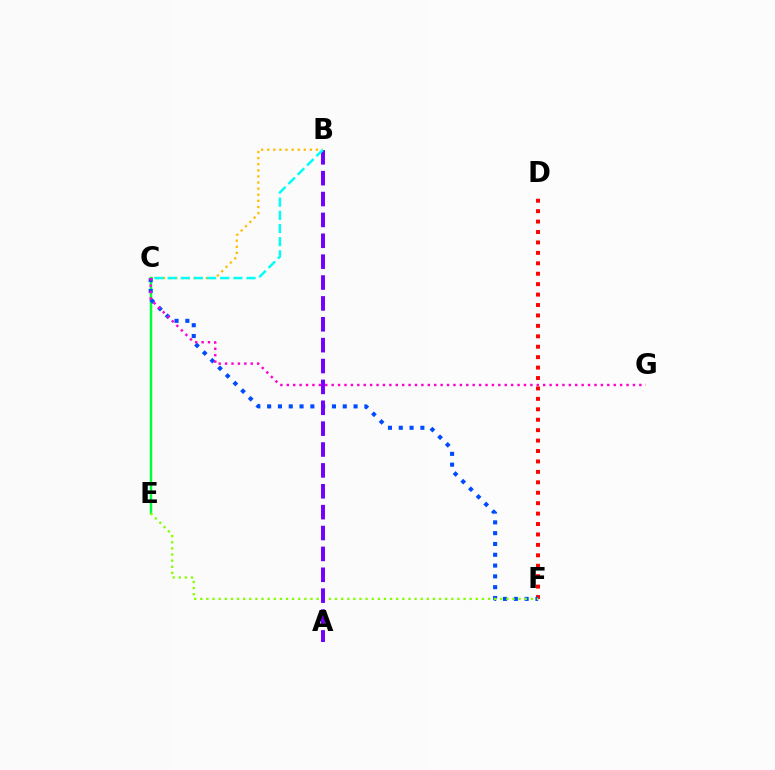{('B', 'C'): [{'color': '#ffbd00', 'line_style': 'dotted', 'thickness': 1.66}, {'color': '#00fff6', 'line_style': 'dashed', 'thickness': 1.79}], ('C', 'E'): [{'color': '#00ff39', 'line_style': 'solid', 'thickness': 1.77}], ('D', 'F'): [{'color': '#ff0000', 'line_style': 'dotted', 'thickness': 2.83}], ('C', 'F'): [{'color': '#004bff', 'line_style': 'dotted', 'thickness': 2.94}], ('C', 'G'): [{'color': '#ff00cf', 'line_style': 'dotted', 'thickness': 1.74}], ('E', 'F'): [{'color': '#84ff00', 'line_style': 'dotted', 'thickness': 1.66}], ('A', 'B'): [{'color': '#7200ff', 'line_style': 'dashed', 'thickness': 2.84}]}